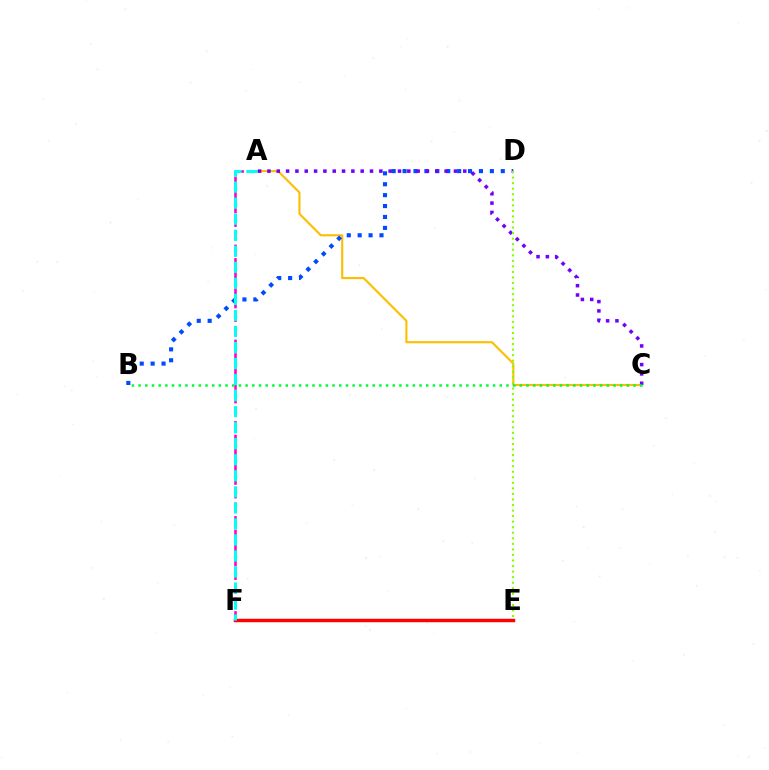{('A', 'C'): [{'color': '#ffbd00', 'line_style': 'solid', 'thickness': 1.52}, {'color': '#7200ff', 'line_style': 'dotted', 'thickness': 2.53}], ('B', 'D'): [{'color': '#004bff', 'line_style': 'dotted', 'thickness': 2.96}], ('E', 'F'): [{'color': '#ff0000', 'line_style': 'solid', 'thickness': 2.47}], ('A', 'F'): [{'color': '#ff00cf', 'line_style': 'dashed', 'thickness': 1.84}, {'color': '#00fff6', 'line_style': 'dashed', 'thickness': 2.18}], ('D', 'E'): [{'color': '#84ff00', 'line_style': 'dotted', 'thickness': 1.51}], ('B', 'C'): [{'color': '#00ff39', 'line_style': 'dotted', 'thickness': 1.82}]}